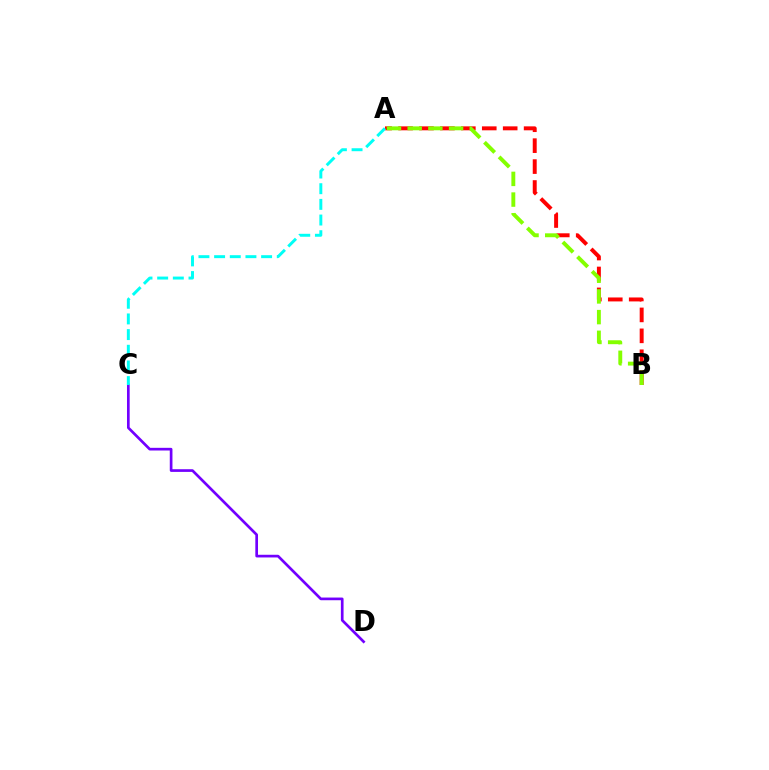{('A', 'B'): [{'color': '#ff0000', 'line_style': 'dashed', 'thickness': 2.84}, {'color': '#84ff00', 'line_style': 'dashed', 'thickness': 2.81}], ('C', 'D'): [{'color': '#7200ff', 'line_style': 'solid', 'thickness': 1.93}], ('A', 'C'): [{'color': '#00fff6', 'line_style': 'dashed', 'thickness': 2.13}]}